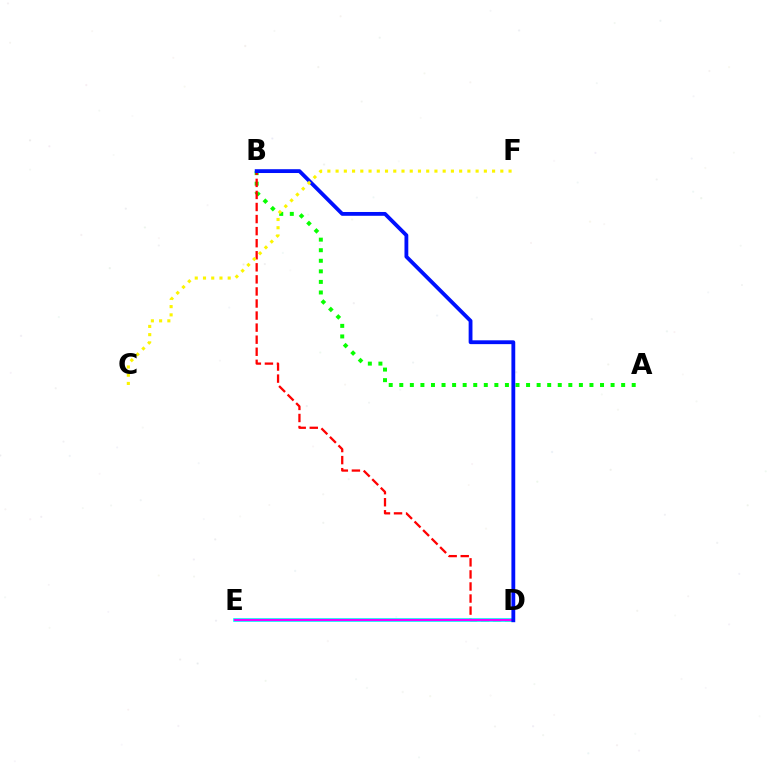{('A', 'B'): [{'color': '#08ff00', 'line_style': 'dotted', 'thickness': 2.87}], ('B', 'D'): [{'color': '#ff0000', 'line_style': 'dashed', 'thickness': 1.64}, {'color': '#0010ff', 'line_style': 'solid', 'thickness': 2.75}], ('D', 'E'): [{'color': '#00fff6', 'line_style': 'solid', 'thickness': 2.66}, {'color': '#ee00ff', 'line_style': 'solid', 'thickness': 1.56}], ('C', 'F'): [{'color': '#fcf500', 'line_style': 'dotted', 'thickness': 2.24}]}